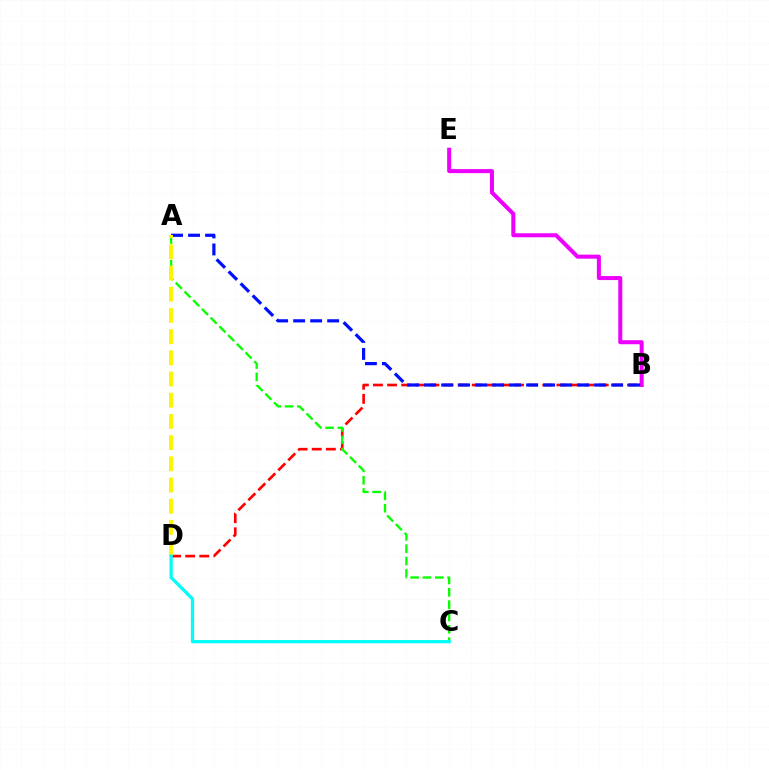{('B', 'D'): [{'color': '#ff0000', 'line_style': 'dashed', 'thickness': 1.92}], ('B', 'E'): [{'color': '#ee00ff', 'line_style': 'solid', 'thickness': 2.9}], ('A', 'C'): [{'color': '#08ff00', 'line_style': 'dashed', 'thickness': 1.68}], ('A', 'B'): [{'color': '#0010ff', 'line_style': 'dashed', 'thickness': 2.31}], ('A', 'D'): [{'color': '#fcf500', 'line_style': 'dashed', 'thickness': 2.88}], ('C', 'D'): [{'color': '#00fff6', 'line_style': 'solid', 'thickness': 2.33}]}